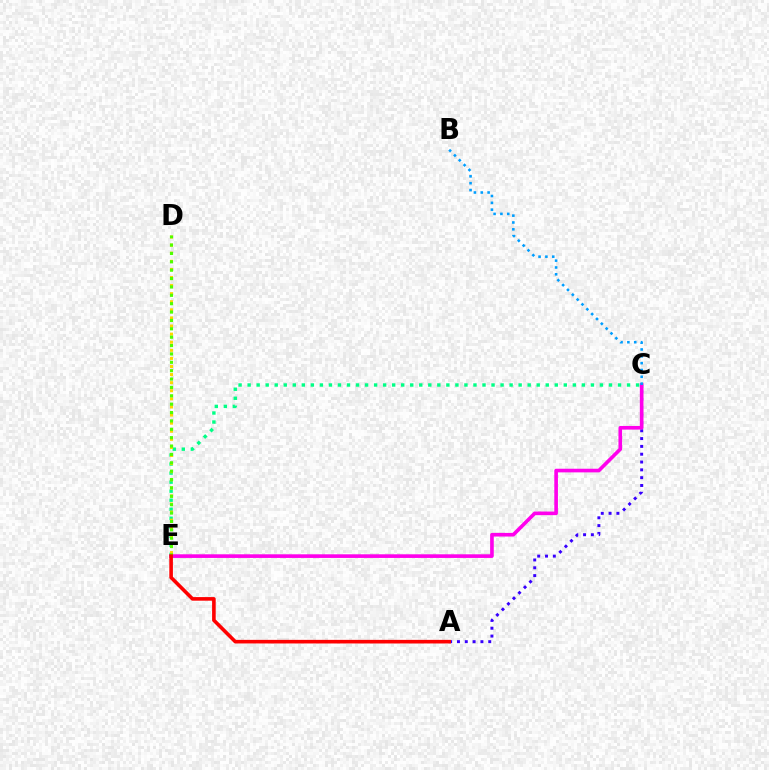{('C', 'E'): [{'color': '#00ff86', 'line_style': 'dotted', 'thickness': 2.45}, {'color': '#ff00ed', 'line_style': 'solid', 'thickness': 2.62}], ('A', 'C'): [{'color': '#3700ff', 'line_style': 'dotted', 'thickness': 2.12}], ('D', 'E'): [{'color': '#ffd500', 'line_style': 'dotted', 'thickness': 2.2}, {'color': '#4fff00', 'line_style': 'dotted', 'thickness': 2.28}], ('B', 'C'): [{'color': '#009eff', 'line_style': 'dotted', 'thickness': 1.86}], ('A', 'E'): [{'color': '#ff0000', 'line_style': 'solid', 'thickness': 2.59}]}